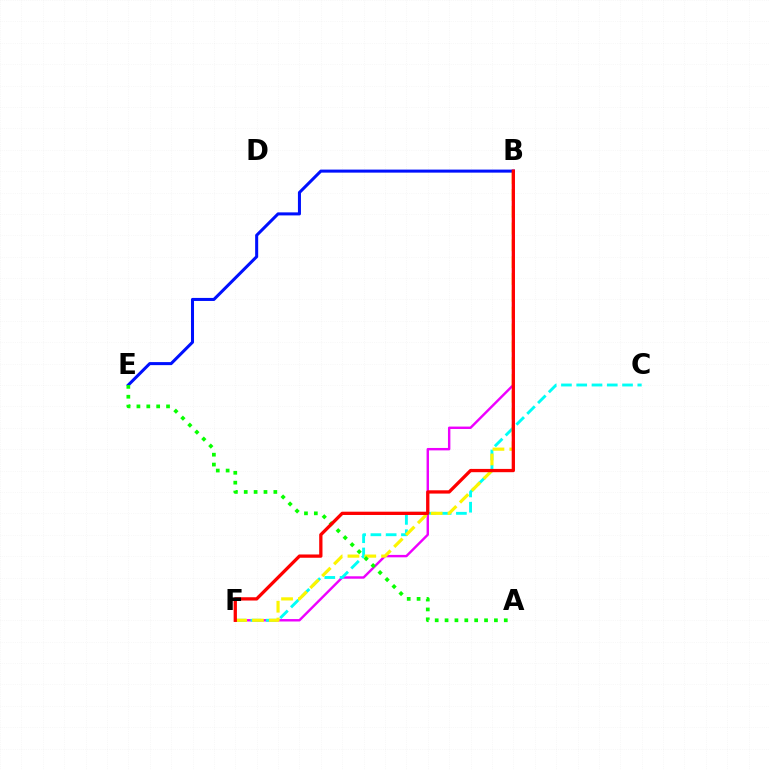{('B', 'F'): [{'color': '#ee00ff', 'line_style': 'solid', 'thickness': 1.74}, {'color': '#fcf500', 'line_style': 'dashed', 'thickness': 2.29}, {'color': '#ff0000', 'line_style': 'solid', 'thickness': 2.36}], ('C', 'F'): [{'color': '#00fff6', 'line_style': 'dashed', 'thickness': 2.07}], ('B', 'E'): [{'color': '#0010ff', 'line_style': 'solid', 'thickness': 2.19}], ('A', 'E'): [{'color': '#08ff00', 'line_style': 'dotted', 'thickness': 2.68}]}